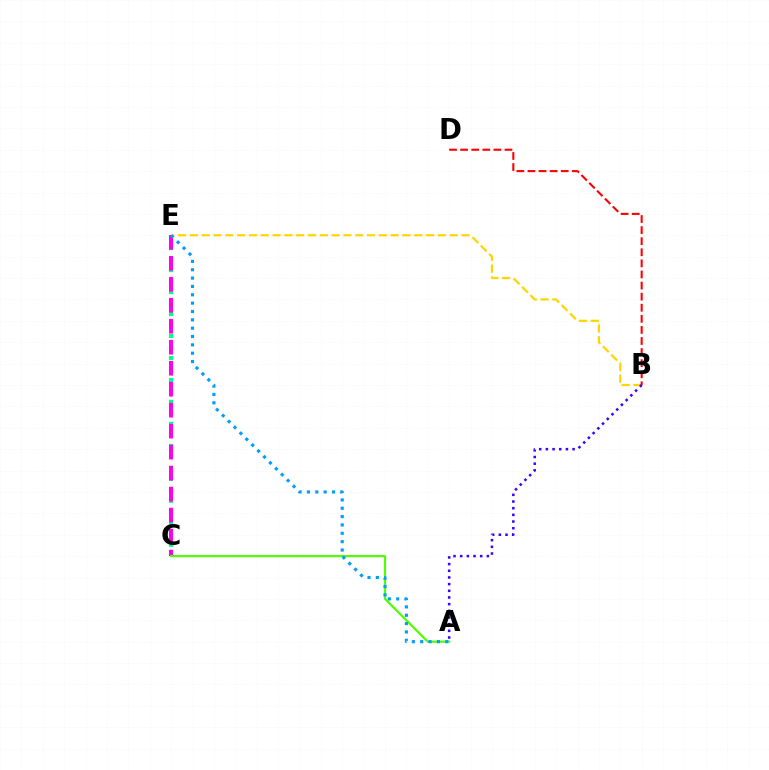{('C', 'E'): [{'color': '#00ff86', 'line_style': 'dotted', 'thickness': 2.99}, {'color': '#ff00ed', 'line_style': 'dashed', 'thickness': 2.85}], ('B', 'E'): [{'color': '#ffd500', 'line_style': 'dashed', 'thickness': 1.6}], ('A', 'C'): [{'color': '#4fff00', 'line_style': 'solid', 'thickness': 1.57}], ('A', 'E'): [{'color': '#009eff', 'line_style': 'dotted', 'thickness': 2.27}], ('A', 'B'): [{'color': '#3700ff', 'line_style': 'dotted', 'thickness': 1.81}], ('B', 'D'): [{'color': '#ff0000', 'line_style': 'dashed', 'thickness': 1.51}]}